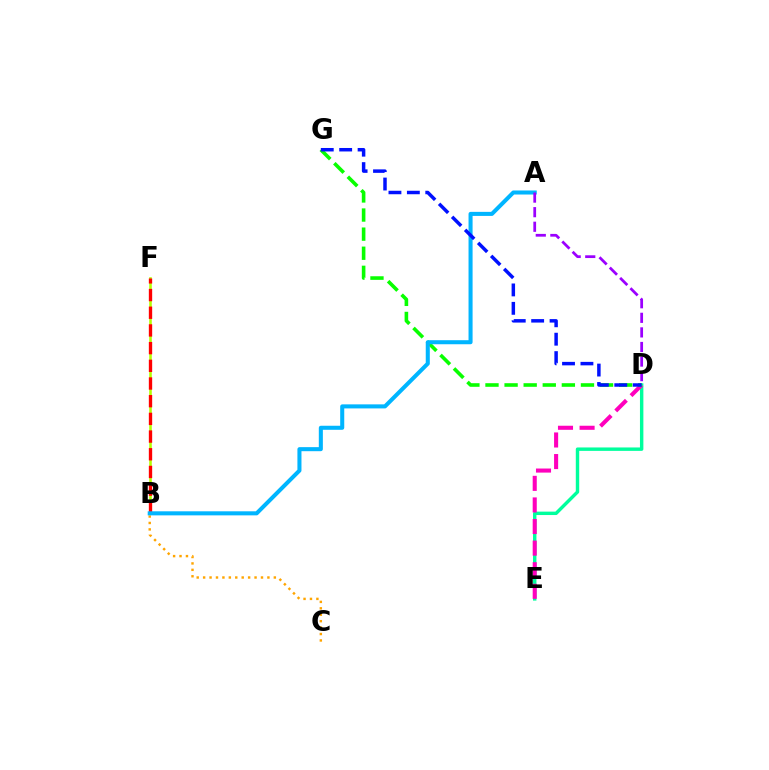{('B', 'F'): [{'color': '#b3ff00', 'line_style': 'solid', 'thickness': 1.86}, {'color': '#ff0000', 'line_style': 'dashed', 'thickness': 2.4}], ('B', 'C'): [{'color': '#ffa500', 'line_style': 'dotted', 'thickness': 1.75}], ('D', 'E'): [{'color': '#00ff9d', 'line_style': 'solid', 'thickness': 2.46}, {'color': '#ff00bd', 'line_style': 'dashed', 'thickness': 2.93}], ('D', 'G'): [{'color': '#08ff00', 'line_style': 'dashed', 'thickness': 2.59}, {'color': '#0010ff', 'line_style': 'dashed', 'thickness': 2.5}], ('A', 'B'): [{'color': '#00b5ff', 'line_style': 'solid', 'thickness': 2.92}], ('A', 'D'): [{'color': '#9b00ff', 'line_style': 'dashed', 'thickness': 1.98}]}